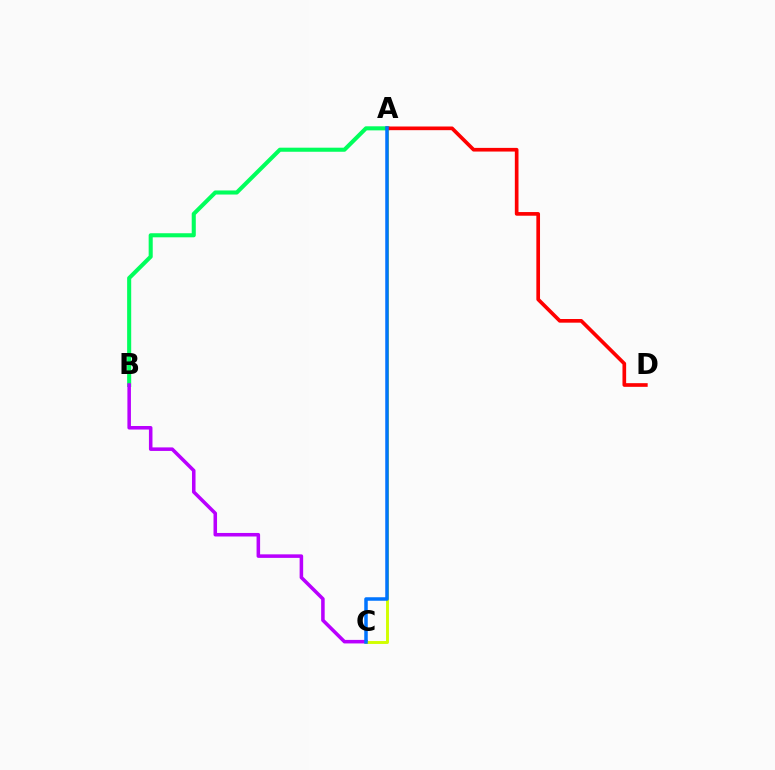{('A', 'B'): [{'color': '#00ff5c', 'line_style': 'solid', 'thickness': 2.93}], ('B', 'C'): [{'color': '#b900ff', 'line_style': 'solid', 'thickness': 2.55}], ('A', 'C'): [{'color': '#d1ff00', 'line_style': 'solid', 'thickness': 2.1}, {'color': '#0074ff', 'line_style': 'solid', 'thickness': 2.52}], ('A', 'D'): [{'color': '#ff0000', 'line_style': 'solid', 'thickness': 2.64}]}